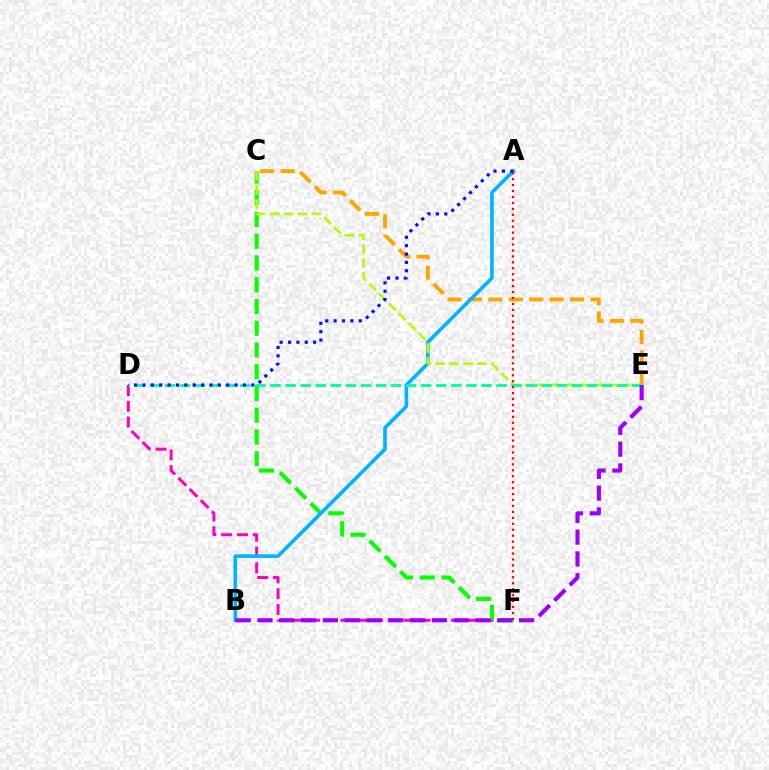{('C', 'E'): [{'color': '#ffa500', 'line_style': 'dashed', 'thickness': 2.78}, {'color': '#b3ff00', 'line_style': 'dashed', 'thickness': 1.9}], ('D', 'F'): [{'color': '#ff00bd', 'line_style': 'dashed', 'thickness': 2.14}], ('C', 'F'): [{'color': '#08ff00', 'line_style': 'dashed', 'thickness': 2.95}], ('A', 'B'): [{'color': '#00b5ff', 'line_style': 'solid', 'thickness': 2.61}], ('D', 'E'): [{'color': '#00ff9d', 'line_style': 'dashed', 'thickness': 2.05}], ('A', 'D'): [{'color': '#0010ff', 'line_style': 'dotted', 'thickness': 2.27}], ('A', 'F'): [{'color': '#ff0000', 'line_style': 'dotted', 'thickness': 1.61}], ('B', 'E'): [{'color': '#9b00ff', 'line_style': 'dashed', 'thickness': 2.96}]}